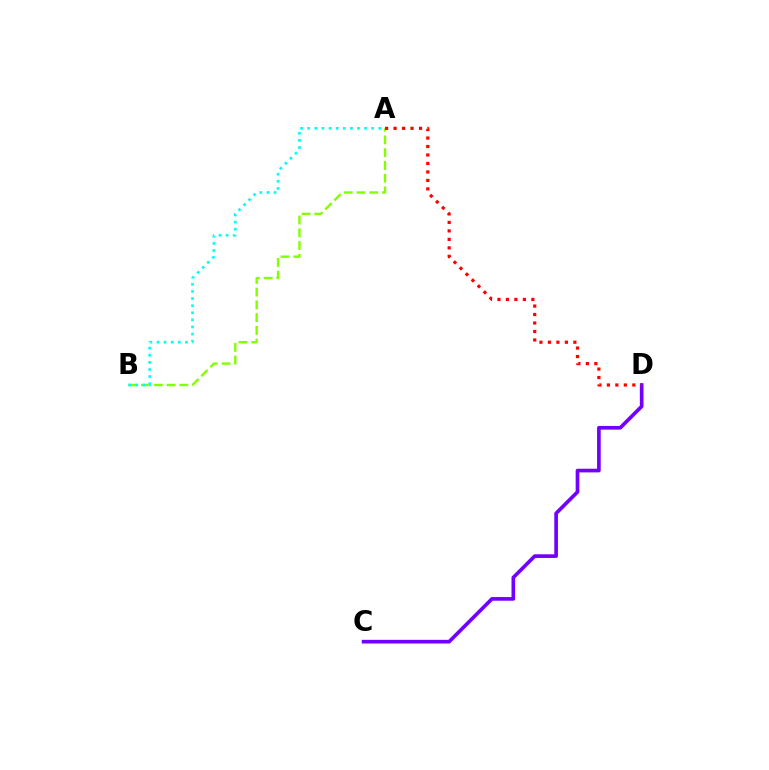{('A', 'B'): [{'color': '#84ff00', 'line_style': 'dashed', 'thickness': 1.73}, {'color': '#00fff6', 'line_style': 'dotted', 'thickness': 1.93}], ('C', 'D'): [{'color': '#7200ff', 'line_style': 'solid', 'thickness': 2.64}], ('A', 'D'): [{'color': '#ff0000', 'line_style': 'dotted', 'thickness': 2.3}]}